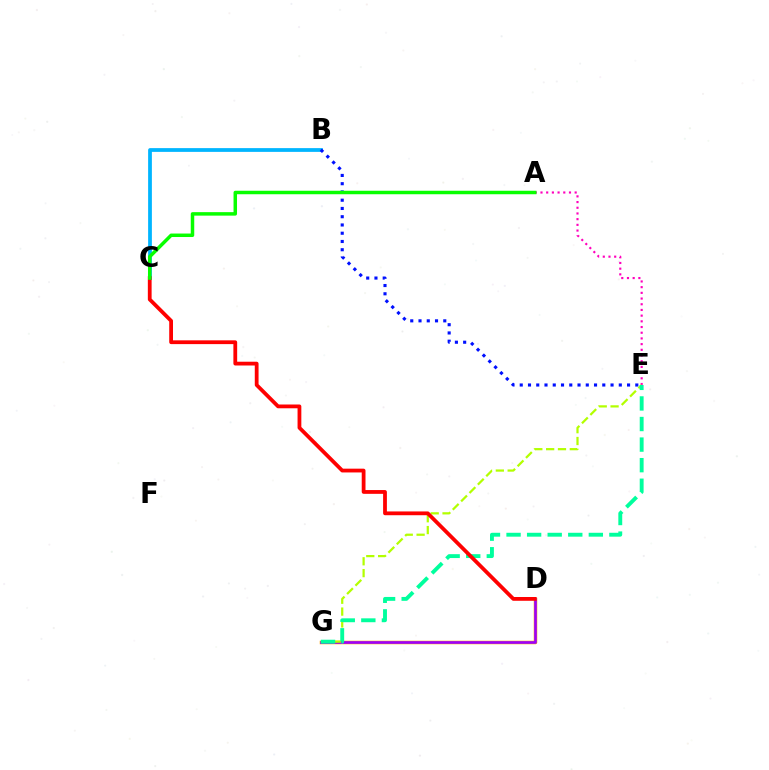{('B', 'C'): [{'color': '#00b5ff', 'line_style': 'solid', 'thickness': 2.71}], ('B', 'E'): [{'color': '#0010ff', 'line_style': 'dotted', 'thickness': 2.24}], ('A', 'E'): [{'color': '#ff00bd', 'line_style': 'dotted', 'thickness': 1.55}], ('D', 'G'): [{'color': '#ffa500', 'line_style': 'solid', 'thickness': 2.51}, {'color': '#9b00ff', 'line_style': 'solid', 'thickness': 1.89}], ('E', 'G'): [{'color': '#b3ff00', 'line_style': 'dashed', 'thickness': 1.61}, {'color': '#00ff9d', 'line_style': 'dashed', 'thickness': 2.79}], ('C', 'D'): [{'color': '#ff0000', 'line_style': 'solid', 'thickness': 2.72}], ('A', 'C'): [{'color': '#08ff00', 'line_style': 'solid', 'thickness': 2.51}]}